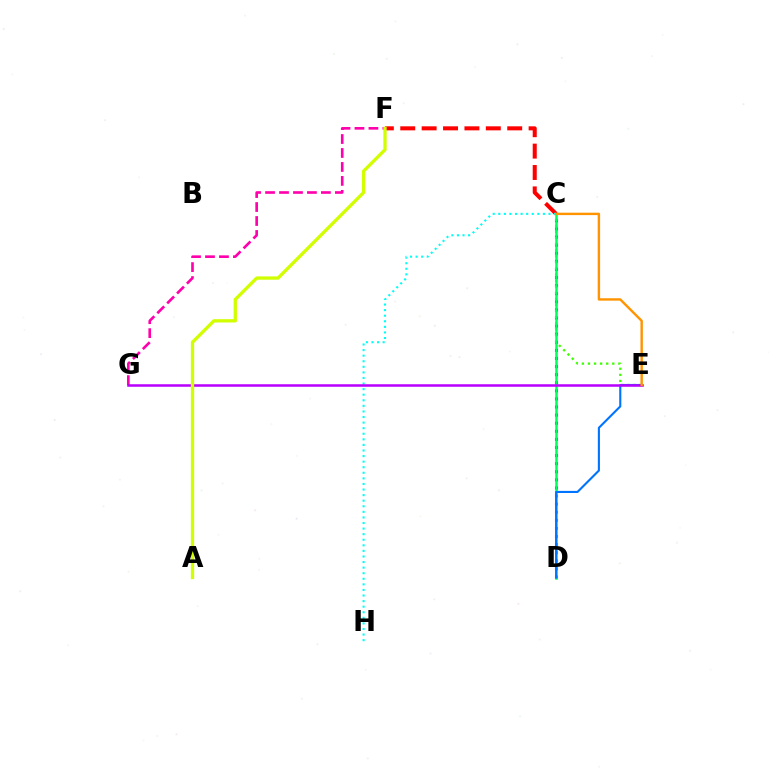{('C', 'D'): [{'color': '#2500ff', 'line_style': 'dotted', 'thickness': 2.2}, {'color': '#00ff5c', 'line_style': 'solid', 'thickness': 1.82}], ('C', 'E'): [{'color': '#3dff00', 'line_style': 'dotted', 'thickness': 1.65}, {'color': '#ff9400', 'line_style': 'solid', 'thickness': 1.74}], ('D', 'E'): [{'color': '#0074ff', 'line_style': 'solid', 'thickness': 1.52}], ('C', 'F'): [{'color': '#ff0000', 'line_style': 'dashed', 'thickness': 2.91}], ('C', 'H'): [{'color': '#00fff6', 'line_style': 'dotted', 'thickness': 1.52}], ('F', 'G'): [{'color': '#ff00ac', 'line_style': 'dashed', 'thickness': 1.9}], ('E', 'G'): [{'color': '#b900ff', 'line_style': 'solid', 'thickness': 1.82}], ('A', 'F'): [{'color': '#d1ff00', 'line_style': 'solid', 'thickness': 2.38}]}